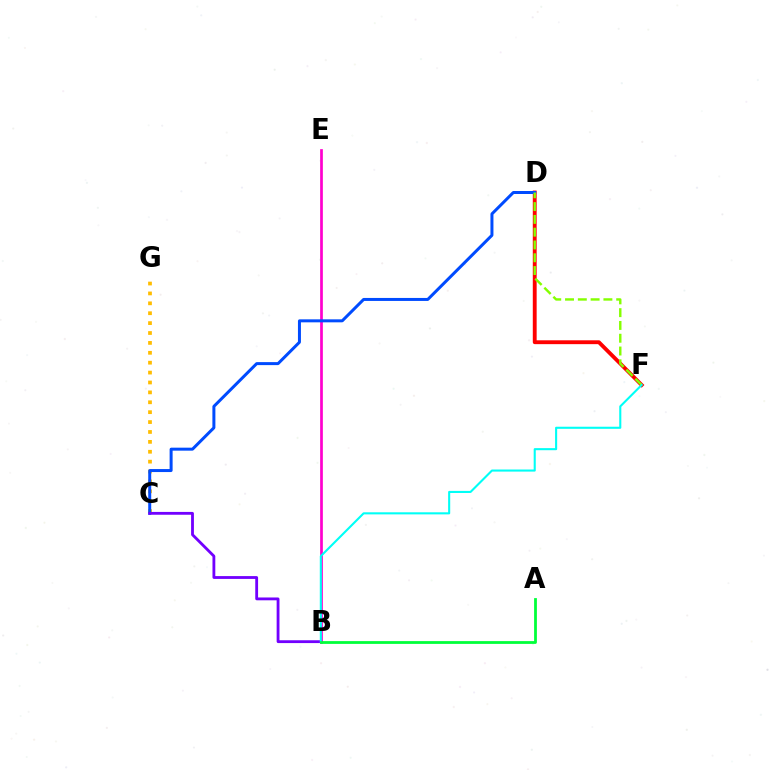{('C', 'G'): [{'color': '#ffbd00', 'line_style': 'dotted', 'thickness': 2.69}], ('B', 'E'): [{'color': '#ff00cf', 'line_style': 'solid', 'thickness': 1.95}], ('D', 'F'): [{'color': '#ff0000', 'line_style': 'solid', 'thickness': 2.78}, {'color': '#84ff00', 'line_style': 'dashed', 'thickness': 1.74}], ('C', 'D'): [{'color': '#004bff', 'line_style': 'solid', 'thickness': 2.15}], ('B', 'C'): [{'color': '#7200ff', 'line_style': 'solid', 'thickness': 2.03}], ('B', 'F'): [{'color': '#00fff6', 'line_style': 'solid', 'thickness': 1.51}], ('A', 'B'): [{'color': '#00ff39', 'line_style': 'solid', 'thickness': 2.0}]}